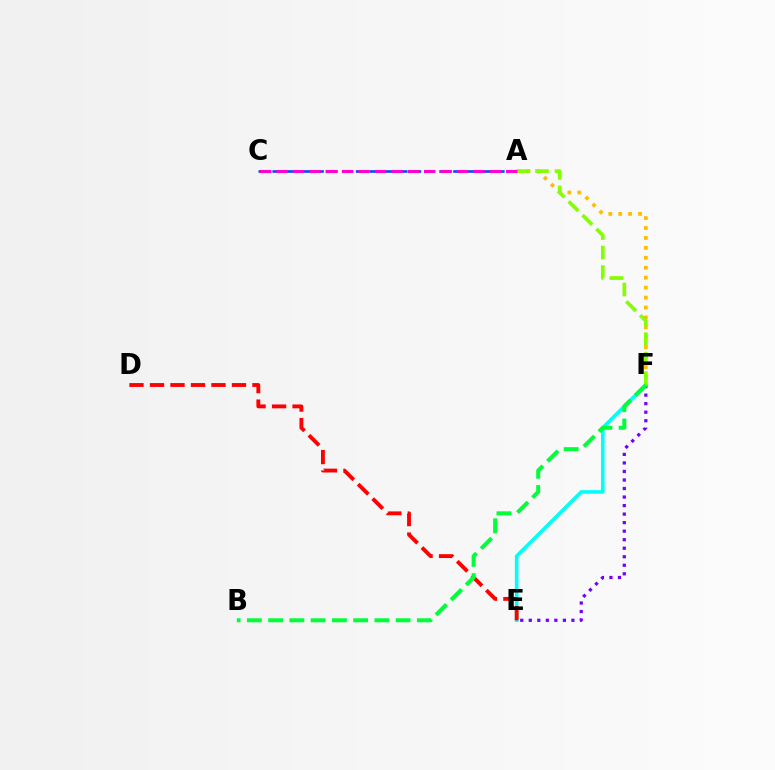{('E', 'F'): [{'color': '#7200ff', 'line_style': 'dotted', 'thickness': 2.32}, {'color': '#00fff6', 'line_style': 'solid', 'thickness': 2.59}], ('A', 'C'): [{'color': '#004bff', 'line_style': 'dashed', 'thickness': 1.89}, {'color': '#ff00cf', 'line_style': 'dashed', 'thickness': 2.23}], ('A', 'F'): [{'color': '#ffbd00', 'line_style': 'dotted', 'thickness': 2.7}, {'color': '#84ff00', 'line_style': 'dashed', 'thickness': 2.65}], ('D', 'E'): [{'color': '#ff0000', 'line_style': 'dashed', 'thickness': 2.78}], ('B', 'F'): [{'color': '#00ff39', 'line_style': 'dashed', 'thickness': 2.89}]}